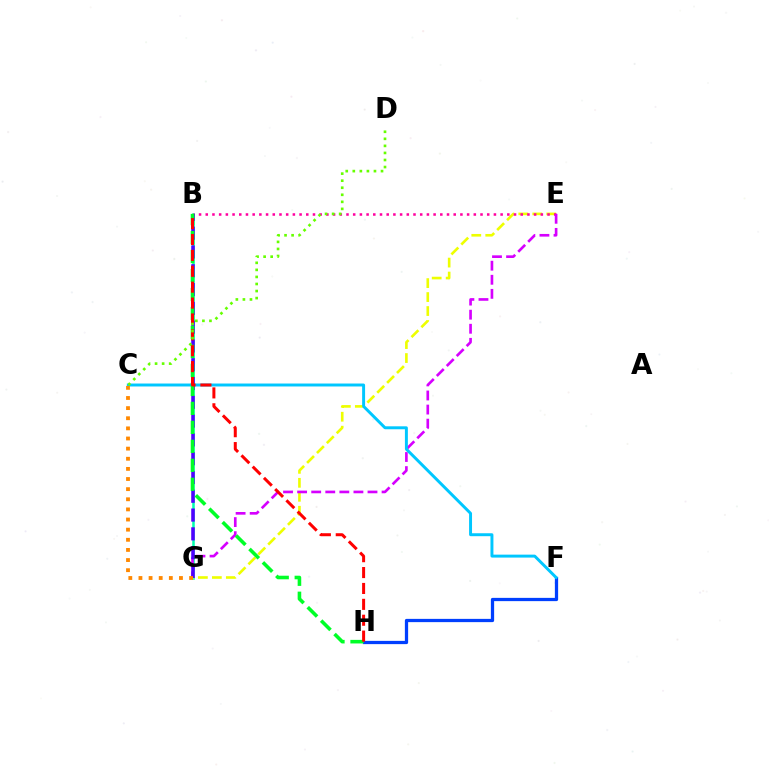{('B', 'G'): [{'color': '#00ffaf', 'line_style': 'solid', 'thickness': 1.82}, {'color': '#4f00ff', 'line_style': 'dashed', 'thickness': 2.55}], ('E', 'G'): [{'color': '#eeff00', 'line_style': 'dashed', 'thickness': 1.9}, {'color': '#d600ff', 'line_style': 'dashed', 'thickness': 1.91}], ('B', 'E'): [{'color': '#ff00a0', 'line_style': 'dotted', 'thickness': 1.82}], ('F', 'H'): [{'color': '#003fff', 'line_style': 'solid', 'thickness': 2.35}], ('C', 'F'): [{'color': '#00c7ff', 'line_style': 'solid', 'thickness': 2.12}], ('B', 'H'): [{'color': '#00ff27', 'line_style': 'dashed', 'thickness': 2.58}, {'color': '#ff0000', 'line_style': 'dashed', 'thickness': 2.16}], ('C', 'G'): [{'color': '#ff8800', 'line_style': 'dotted', 'thickness': 2.75}], ('C', 'D'): [{'color': '#66ff00', 'line_style': 'dotted', 'thickness': 1.92}]}